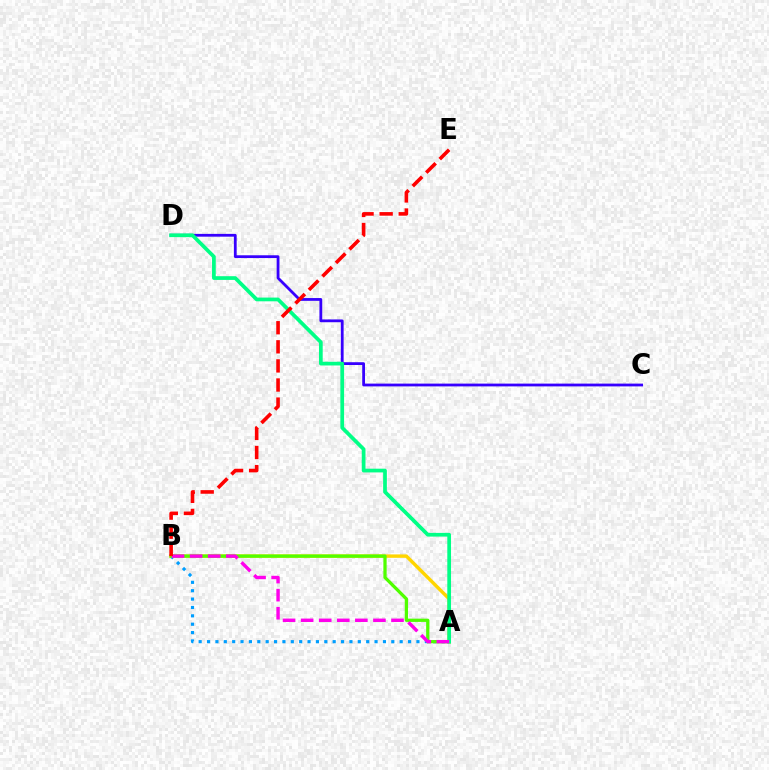{('A', 'B'): [{'color': '#ffd500', 'line_style': 'solid', 'thickness': 2.46}, {'color': '#009eff', 'line_style': 'dotted', 'thickness': 2.28}, {'color': '#4fff00', 'line_style': 'solid', 'thickness': 2.34}, {'color': '#ff00ed', 'line_style': 'dashed', 'thickness': 2.46}], ('C', 'D'): [{'color': '#3700ff', 'line_style': 'solid', 'thickness': 2.01}], ('A', 'D'): [{'color': '#00ff86', 'line_style': 'solid', 'thickness': 2.68}], ('B', 'E'): [{'color': '#ff0000', 'line_style': 'dashed', 'thickness': 2.59}]}